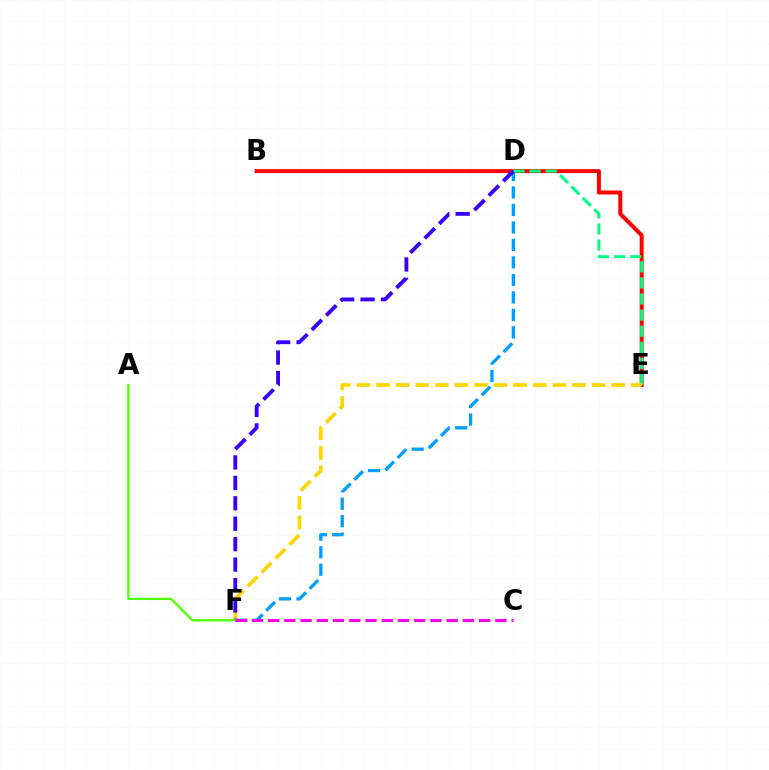{('B', 'E'): [{'color': '#ff0000', 'line_style': 'solid', 'thickness': 2.87}], ('D', 'F'): [{'color': '#009eff', 'line_style': 'dashed', 'thickness': 2.38}, {'color': '#3700ff', 'line_style': 'dashed', 'thickness': 2.78}], ('D', 'E'): [{'color': '#00ff86', 'line_style': 'dashed', 'thickness': 2.19}], ('E', 'F'): [{'color': '#ffd500', 'line_style': 'dashed', 'thickness': 2.66}], ('A', 'F'): [{'color': '#4fff00', 'line_style': 'solid', 'thickness': 1.66}], ('C', 'F'): [{'color': '#ff00ed', 'line_style': 'dashed', 'thickness': 2.21}]}